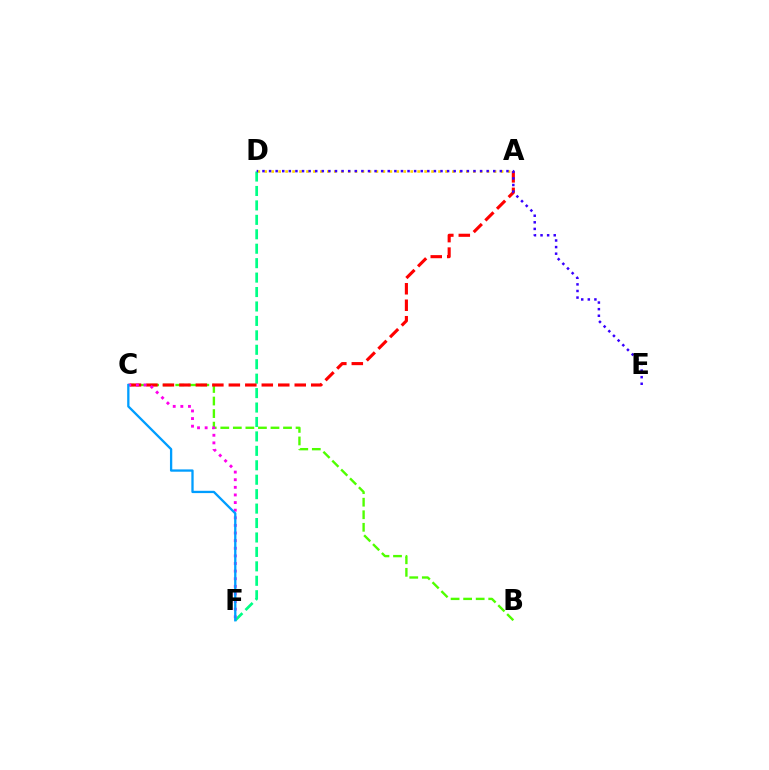{('A', 'D'): [{'color': '#ffd500', 'line_style': 'dotted', 'thickness': 1.89}], ('D', 'F'): [{'color': '#00ff86', 'line_style': 'dashed', 'thickness': 1.96}], ('B', 'C'): [{'color': '#4fff00', 'line_style': 'dashed', 'thickness': 1.7}], ('A', 'C'): [{'color': '#ff0000', 'line_style': 'dashed', 'thickness': 2.24}], ('C', 'F'): [{'color': '#ff00ed', 'line_style': 'dotted', 'thickness': 2.07}, {'color': '#009eff', 'line_style': 'solid', 'thickness': 1.66}], ('D', 'E'): [{'color': '#3700ff', 'line_style': 'dotted', 'thickness': 1.79}]}